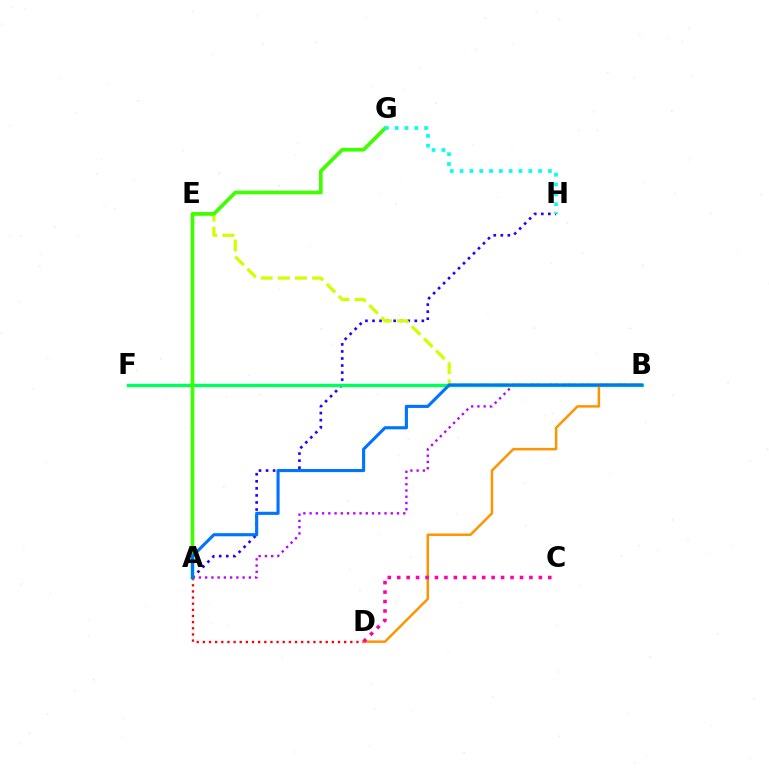{('A', 'H'): [{'color': '#2500ff', 'line_style': 'dotted', 'thickness': 1.92}], ('A', 'D'): [{'color': '#ff0000', 'line_style': 'dotted', 'thickness': 1.67}], ('B', 'E'): [{'color': '#d1ff00', 'line_style': 'dashed', 'thickness': 2.33}], ('B', 'F'): [{'color': '#00ff5c', 'line_style': 'solid', 'thickness': 2.44}], ('A', 'G'): [{'color': '#3dff00', 'line_style': 'solid', 'thickness': 2.66}], ('A', 'B'): [{'color': '#b900ff', 'line_style': 'dotted', 'thickness': 1.7}, {'color': '#0074ff', 'line_style': 'solid', 'thickness': 2.24}], ('B', 'D'): [{'color': '#ff9400', 'line_style': 'solid', 'thickness': 1.79}], ('G', 'H'): [{'color': '#00fff6', 'line_style': 'dotted', 'thickness': 2.67}], ('C', 'D'): [{'color': '#ff00ac', 'line_style': 'dotted', 'thickness': 2.57}]}